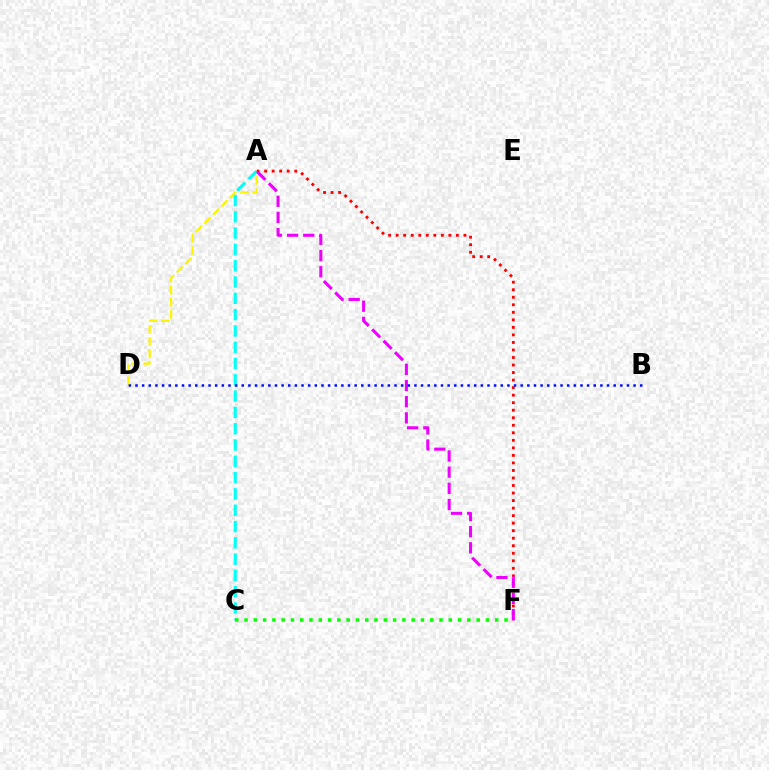{('A', 'D'): [{'color': '#fcf500', 'line_style': 'dashed', 'thickness': 1.65}], ('A', 'C'): [{'color': '#00fff6', 'line_style': 'dashed', 'thickness': 2.21}], ('A', 'F'): [{'color': '#ff0000', 'line_style': 'dotted', 'thickness': 2.05}, {'color': '#ee00ff', 'line_style': 'dashed', 'thickness': 2.2}], ('C', 'F'): [{'color': '#08ff00', 'line_style': 'dotted', 'thickness': 2.52}], ('B', 'D'): [{'color': '#0010ff', 'line_style': 'dotted', 'thickness': 1.8}]}